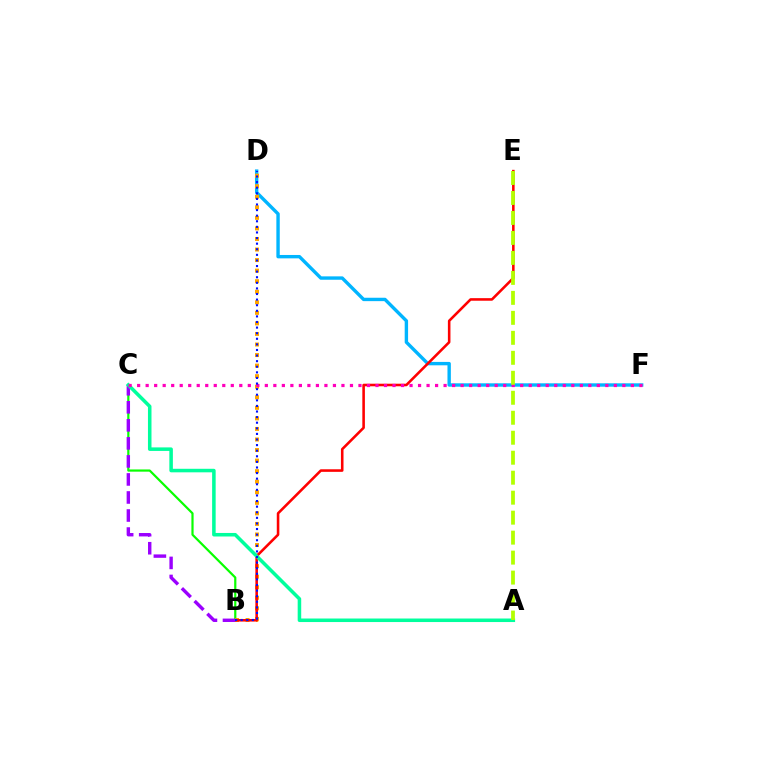{('B', 'C'): [{'color': '#08ff00', 'line_style': 'solid', 'thickness': 1.58}, {'color': '#9b00ff', 'line_style': 'dashed', 'thickness': 2.45}], ('D', 'F'): [{'color': '#00b5ff', 'line_style': 'solid', 'thickness': 2.44}], ('B', 'D'): [{'color': '#ffa500', 'line_style': 'dotted', 'thickness': 2.87}, {'color': '#0010ff', 'line_style': 'dotted', 'thickness': 1.52}], ('B', 'E'): [{'color': '#ff0000', 'line_style': 'solid', 'thickness': 1.85}], ('A', 'C'): [{'color': '#00ff9d', 'line_style': 'solid', 'thickness': 2.54}], ('C', 'F'): [{'color': '#ff00bd', 'line_style': 'dotted', 'thickness': 2.31}], ('A', 'E'): [{'color': '#b3ff00', 'line_style': 'dashed', 'thickness': 2.71}]}